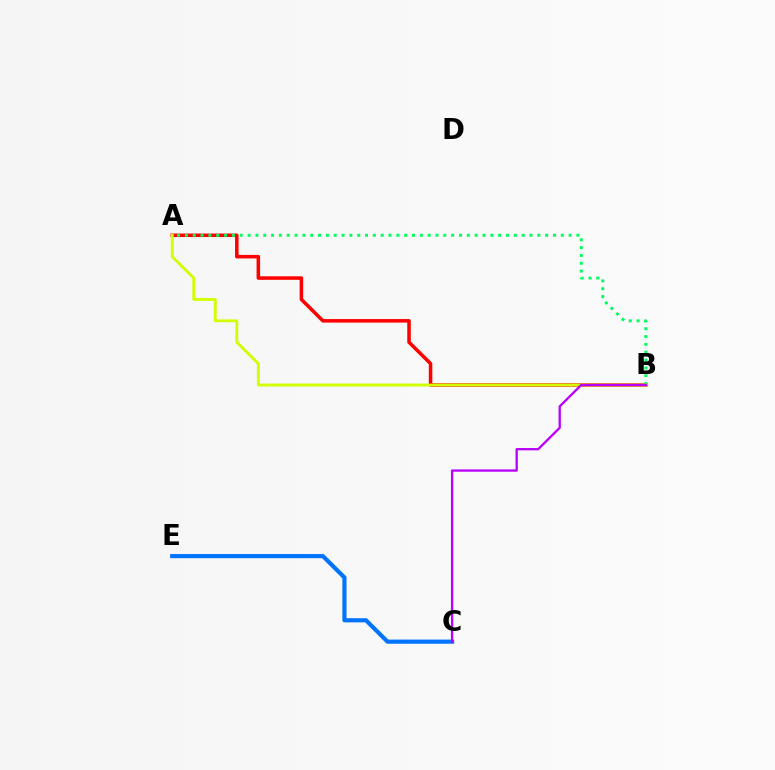{('A', 'B'): [{'color': '#ff0000', 'line_style': 'solid', 'thickness': 2.54}, {'color': '#00ff5c', 'line_style': 'dotted', 'thickness': 2.13}, {'color': '#d1ff00', 'line_style': 'solid', 'thickness': 2.06}], ('C', 'E'): [{'color': '#0074ff', 'line_style': 'solid', 'thickness': 2.99}], ('B', 'C'): [{'color': '#b900ff', 'line_style': 'solid', 'thickness': 1.66}]}